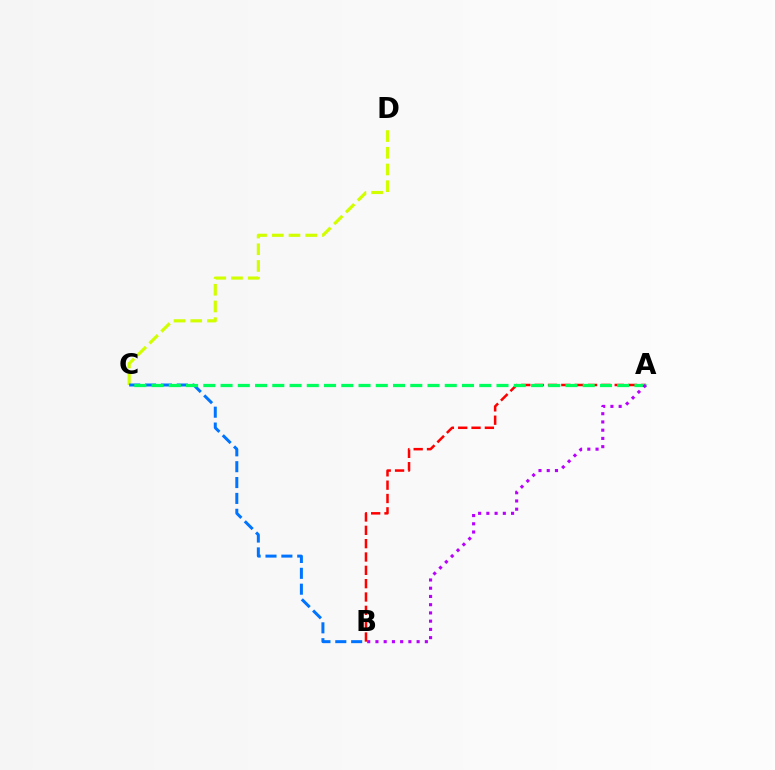{('C', 'D'): [{'color': '#d1ff00', 'line_style': 'dashed', 'thickness': 2.27}], ('A', 'B'): [{'color': '#ff0000', 'line_style': 'dashed', 'thickness': 1.81}, {'color': '#b900ff', 'line_style': 'dotted', 'thickness': 2.24}], ('B', 'C'): [{'color': '#0074ff', 'line_style': 'dashed', 'thickness': 2.16}], ('A', 'C'): [{'color': '#00ff5c', 'line_style': 'dashed', 'thickness': 2.34}]}